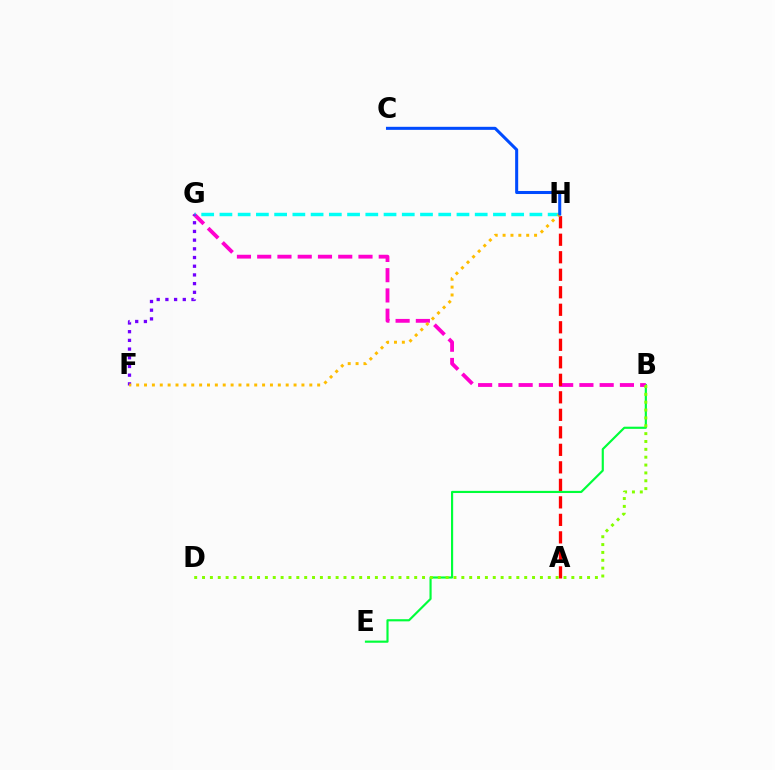{('B', 'E'): [{'color': '#00ff39', 'line_style': 'solid', 'thickness': 1.55}], ('B', 'G'): [{'color': '#ff00cf', 'line_style': 'dashed', 'thickness': 2.75}], ('A', 'H'): [{'color': '#ff0000', 'line_style': 'dashed', 'thickness': 2.38}], ('G', 'H'): [{'color': '#00fff6', 'line_style': 'dashed', 'thickness': 2.48}], ('B', 'D'): [{'color': '#84ff00', 'line_style': 'dotted', 'thickness': 2.13}], ('F', 'G'): [{'color': '#7200ff', 'line_style': 'dotted', 'thickness': 2.36}], ('F', 'H'): [{'color': '#ffbd00', 'line_style': 'dotted', 'thickness': 2.14}], ('C', 'H'): [{'color': '#004bff', 'line_style': 'solid', 'thickness': 2.19}]}